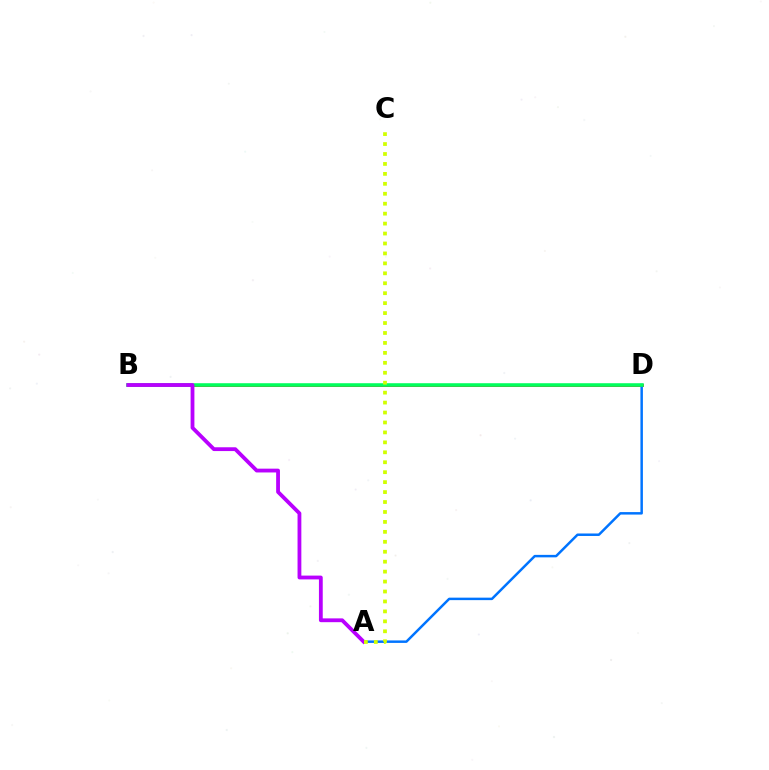{('B', 'D'): [{'color': '#ff0000', 'line_style': 'solid', 'thickness': 1.97}, {'color': '#00ff5c', 'line_style': 'solid', 'thickness': 2.57}], ('A', 'D'): [{'color': '#0074ff', 'line_style': 'solid', 'thickness': 1.79}], ('A', 'B'): [{'color': '#b900ff', 'line_style': 'solid', 'thickness': 2.74}], ('A', 'C'): [{'color': '#d1ff00', 'line_style': 'dotted', 'thickness': 2.7}]}